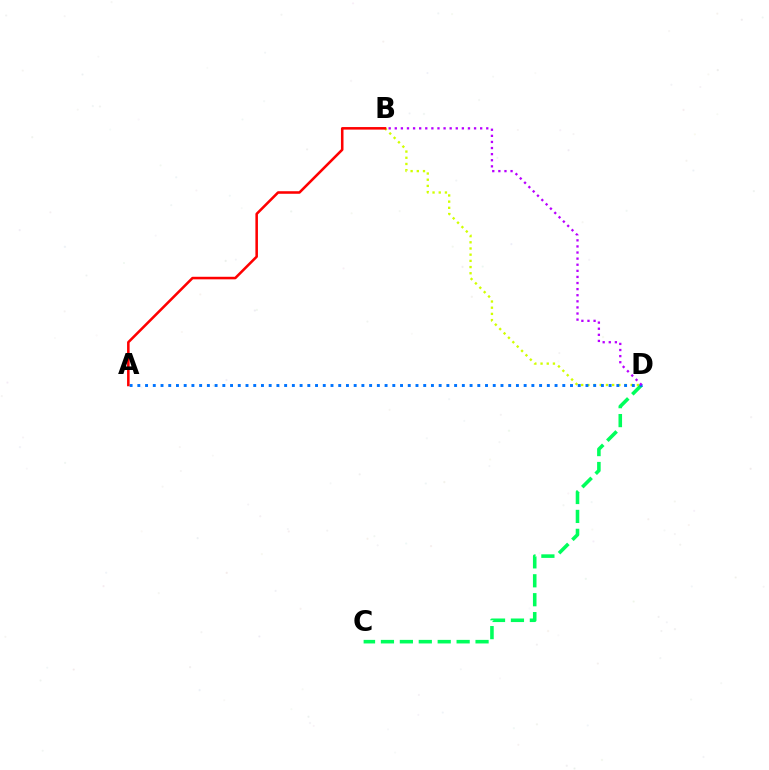{('B', 'D'): [{'color': '#d1ff00', 'line_style': 'dotted', 'thickness': 1.68}, {'color': '#b900ff', 'line_style': 'dotted', 'thickness': 1.66}], ('C', 'D'): [{'color': '#00ff5c', 'line_style': 'dashed', 'thickness': 2.57}], ('A', 'D'): [{'color': '#0074ff', 'line_style': 'dotted', 'thickness': 2.1}], ('A', 'B'): [{'color': '#ff0000', 'line_style': 'solid', 'thickness': 1.84}]}